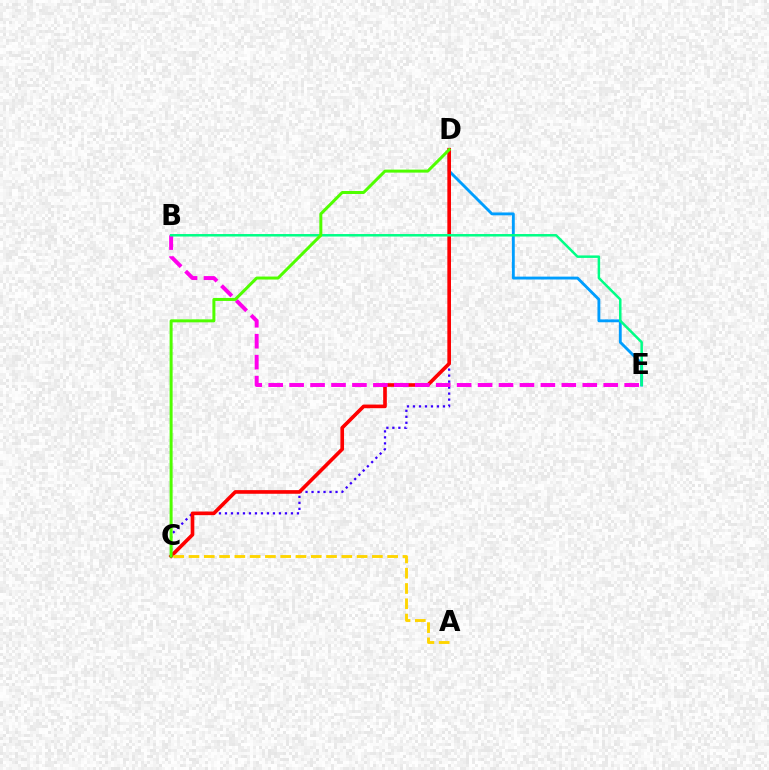{('C', 'D'): [{'color': '#3700ff', 'line_style': 'dotted', 'thickness': 1.63}, {'color': '#ff0000', 'line_style': 'solid', 'thickness': 2.62}, {'color': '#4fff00', 'line_style': 'solid', 'thickness': 2.16}], ('D', 'E'): [{'color': '#009eff', 'line_style': 'solid', 'thickness': 2.06}], ('B', 'E'): [{'color': '#ff00ed', 'line_style': 'dashed', 'thickness': 2.84}, {'color': '#00ff86', 'line_style': 'solid', 'thickness': 1.8}], ('A', 'C'): [{'color': '#ffd500', 'line_style': 'dashed', 'thickness': 2.08}]}